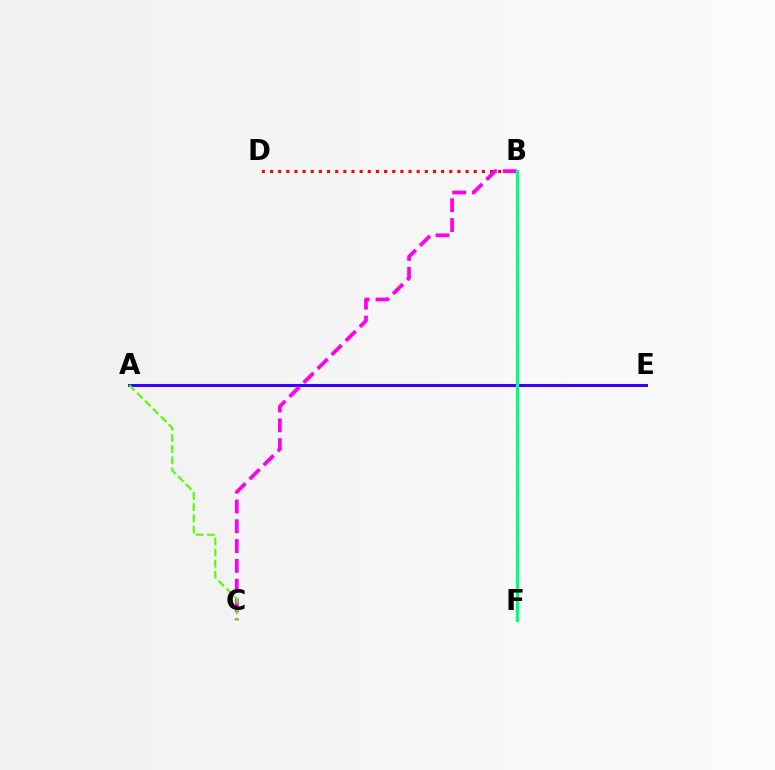{('A', 'E'): [{'color': '#3700ff', 'line_style': 'solid', 'thickness': 2.17}], ('B', 'D'): [{'color': '#ff0000', 'line_style': 'dotted', 'thickness': 2.21}], ('B', 'C'): [{'color': '#ff00ed', 'line_style': 'dashed', 'thickness': 2.69}], ('B', 'F'): [{'color': '#ffd500', 'line_style': 'dashed', 'thickness': 2.28}, {'color': '#009eff', 'line_style': 'solid', 'thickness': 2.04}, {'color': '#00ff86', 'line_style': 'solid', 'thickness': 2.29}], ('A', 'C'): [{'color': '#4fff00', 'line_style': 'dashed', 'thickness': 1.52}]}